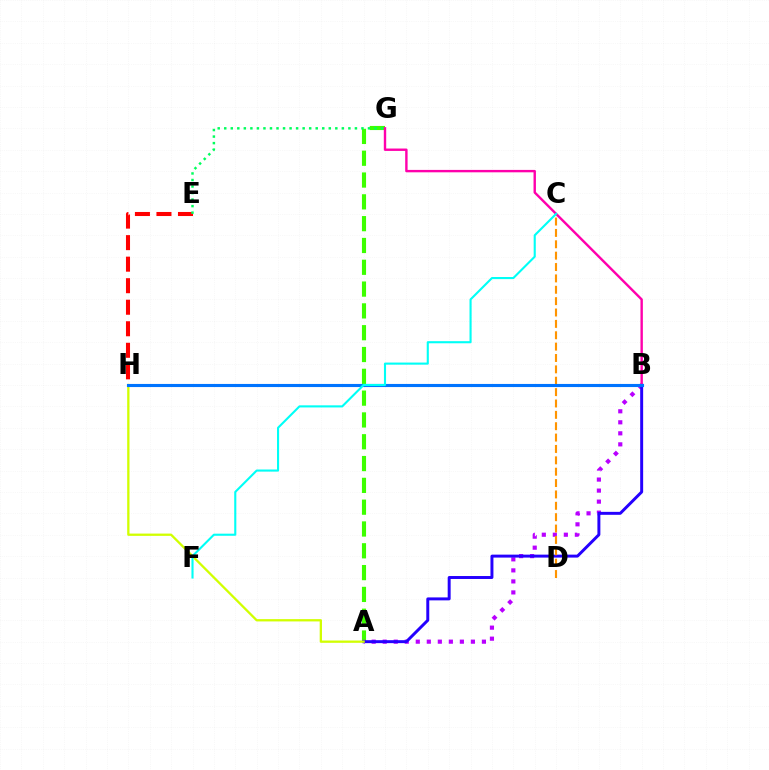{('A', 'G'): [{'color': '#3dff00', 'line_style': 'dashed', 'thickness': 2.96}], ('A', 'B'): [{'color': '#b900ff', 'line_style': 'dotted', 'thickness': 2.99}, {'color': '#2500ff', 'line_style': 'solid', 'thickness': 2.13}], ('E', 'H'): [{'color': '#ff0000', 'line_style': 'dashed', 'thickness': 2.92}], ('E', 'G'): [{'color': '#00ff5c', 'line_style': 'dotted', 'thickness': 1.78}], ('B', 'G'): [{'color': '#ff00ac', 'line_style': 'solid', 'thickness': 1.73}], ('C', 'D'): [{'color': '#ff9400', 'line_style': 'dashed', 'thickness': 1.54}], ('A', 'H'): [{'color': '#d1ff00', 'line_style': 'solid', 'thickness': 1.65}], ('B', 'H'): [{'color': '#0074ff', 'line_style': 'solid', 'thickness': 2.24}], ('C', 'F'): [{'color': '#00fff6', 'line_style': 'solid', 'thickness': 1.52}]}